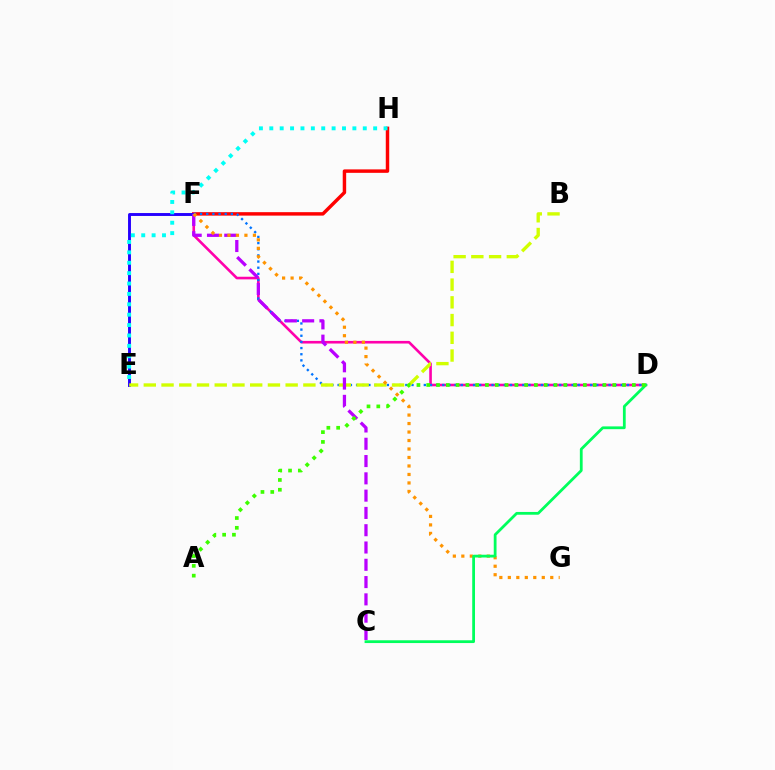{('F', 'H'): [{'color': '#ff0000', 'line_style': 'solid', 'thickness': 2.48}], ('D', 'F'): [{'color': '#ff00ac', 'line_style': 'solid', 'thickness': 1.88}, {'color': '#0074ff', 'line_style': 'dotted', 'thickness': 1.67}], ('E', 'F'): [{'color': '#2500ff', 'line_style': 'solid', 'thickness': 2.1}], ('B', 'E'): [{'color': '#d1ff00', 'line_style': 'dashed', 'thickness': 2.41}], ('C', 'F'): [{'color': '#b900ff', 'line_style': 'dashed', 'thickness': 2.35}], ('E', 'H'): [{'color': '#00fff6', 'line_style': 'dotted', 'thickness': 2.82}], ('F', 'G'): [{'color': '#ff9400', 'line_style': 'dotted', 'thickness': 2.31}], ('C', 'D'): [{'color': '#00ff5c', 'line_style': 'solid', 'thickness': 2.0}], ('A', 'D'): [{'color': '#3dff00', 'line_style': 'dotted', 'thickness': 2.66}]}